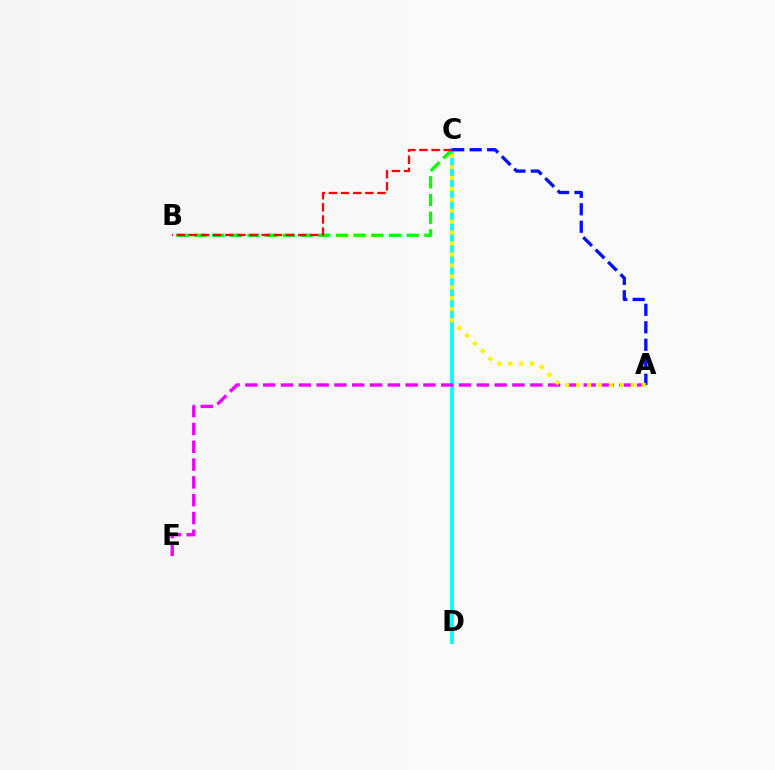{('C', 'D'): [{'color': '#00fff6', 'line_style': 'solid', 'thickness': 2.66}], ('B', 'C'): [{'color': '#08ff00', 'line_style': 'dashed', 'thickness': 2.4}, {'color': '#ff0000', 'line_style': 'dashed', 'thickness': 1.65}], ('A', 'E'): [{'color': '#ee00ff', 'line_style': 'dashed', 'thickness': 2.42}], ('A', 'C'): [{'color': '#0010ff', 'line_style': 'dashed', 'thickness': 2.38}, {'color': '#fcf500', 'line_style': 'dotted', 'thickness': 2.97}]}